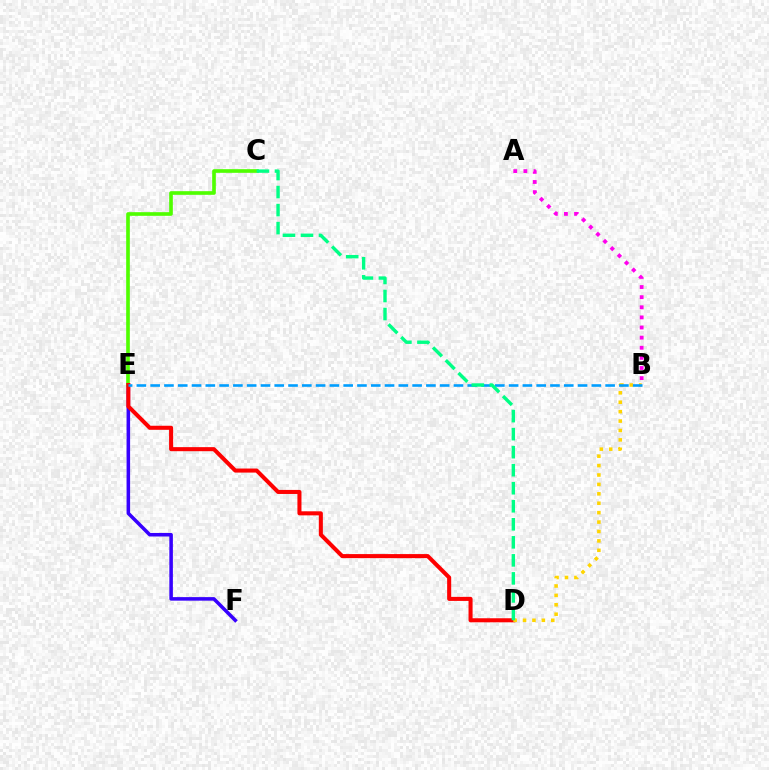{('E', 'F'): [{'color': '#3700ff', 'line_style': 'solid', 'thickness': 2.55}], ('A', 'B'): [{'color': '#ff00ed', 'line_style': 'dotted', 'thickness': 2.75}], ('C', 'E'): [{'color': '#4fff00', 'line_style': 'solid', 'thickness': 2.62}], ('D', 'E'): [{'color': '#ff0000', 'line_style': 'solid', 'thickness': 2.92}], ('B', 'D'): [{'color': '#ffd500', 'line_style': 'dotted', 'thickness': 2.56}], ('B', 'E'): [{'color': '#009eff', 'line_style': 'dashed', 'thickness': 1.87}], ('C', 'D'): [{'color': '#00ff86', 'line_style': 'dashed', 'thickness': 2.45}]}